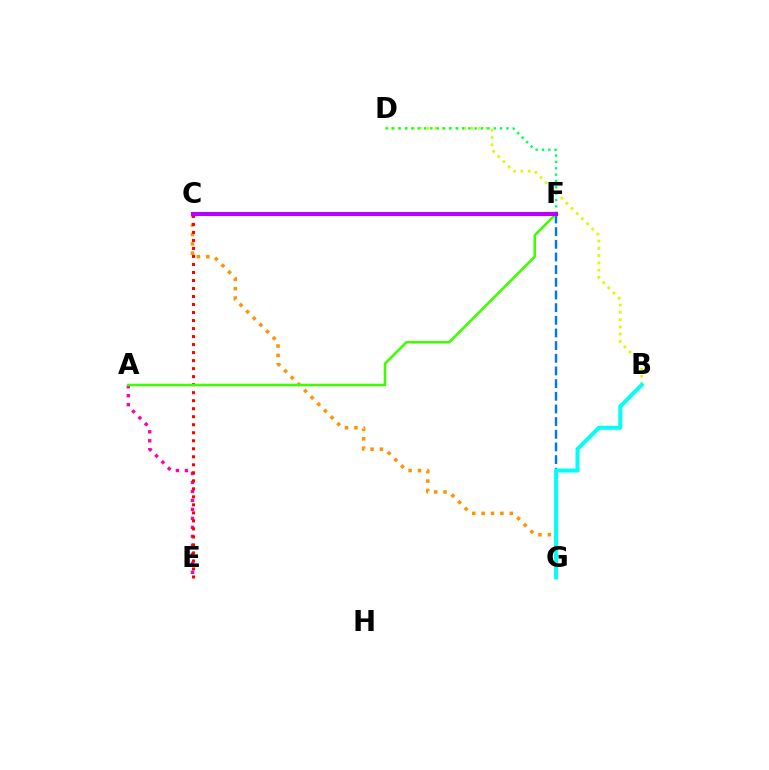{('C', 'G'): [{'color': '#ff9400', 'line_style': 'dotted', 'thickness': 2.55}], ('F', 'G'): [{'color': '#0074ff', 'line_style': 'dashed', 'thickness': 1.72}], ('A', 'E'): [{'color': '#ff00ac', 'line_style': 'dotted', 'thickness': 2.44}], ('B', 'D'): [{'color': '#d1ff00', 'line_style': 'dotted', 'thickness': 1.98}], ('C', 'F'): [{'color': '#2500ff', 'line_style': 'solid', 'thickness': 2.65}, {'color': '#b900ff', 'line_style': 'solid', 'thickness': 2.94}], ('C', 'E'): [{'color': '#ff0000', 'line_style': 'dotted', 'thickness': 2.18}], ('B', 'G'): [{'color': '#00fff6', 'line_style': 'solid', 'thickness': 2.88}], ('D', 'F'): [{'color': '#00ff5c', 'line_style': 'dotted', 'thickness': 1.72}], ('A', 'F'): [{'color': '#3dff00', 'line_style': 'solid', 'thickness': 1.84}]}